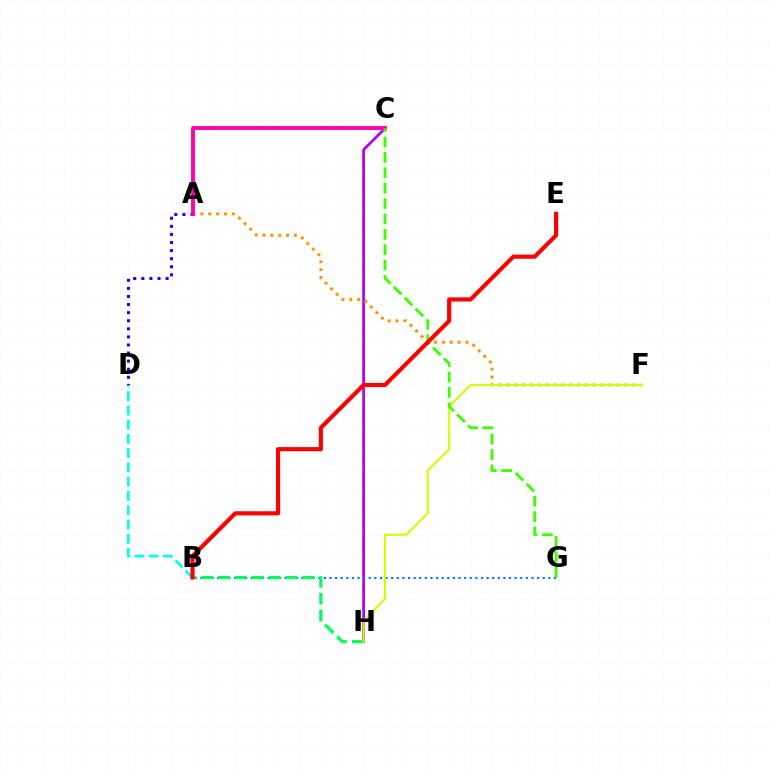{('A', 'D'): [{'color': '#2500ff', 'line_style': 'dotted', 'thickness': 2.2}], ('C', 'H'): [{'color': '#b900ff', 'line_style': 'solid', 'thickness': 2.0}], ('A', 'F'): [{'color': '#ff9400', 'line_style': 'dotted', 'thickness': 2.14}], ('A', 'C'): [{'color': '#ff00ac', 'line_style': 'solid', 'thickness': 2.79}], ('B', 'G'): [{'color': '#0074ff', 'line_style': 'dotted', 'thickness': 1.52}], ('B', 'D'): [{'color': '#00fff6', 'line_style': 'dashed', 'thickness': 1.94}], ('B', 'H'): [{'color': '#00ff5c', 'line_style': 'dashed', 'thickness': 2.29}], ('F', 'H'): [{'color': '#d1ff00', 'line_style': 'solid', 'thickness': 1.51}], ('C', 'G'): [{'color': '#3dff00', 'line_style': 'dashed', 'thickness': 2.09}], ('B', 'E'): [{'color': '#ff0000', 'line_style': 'solid', 'thickness': 2.99}]}